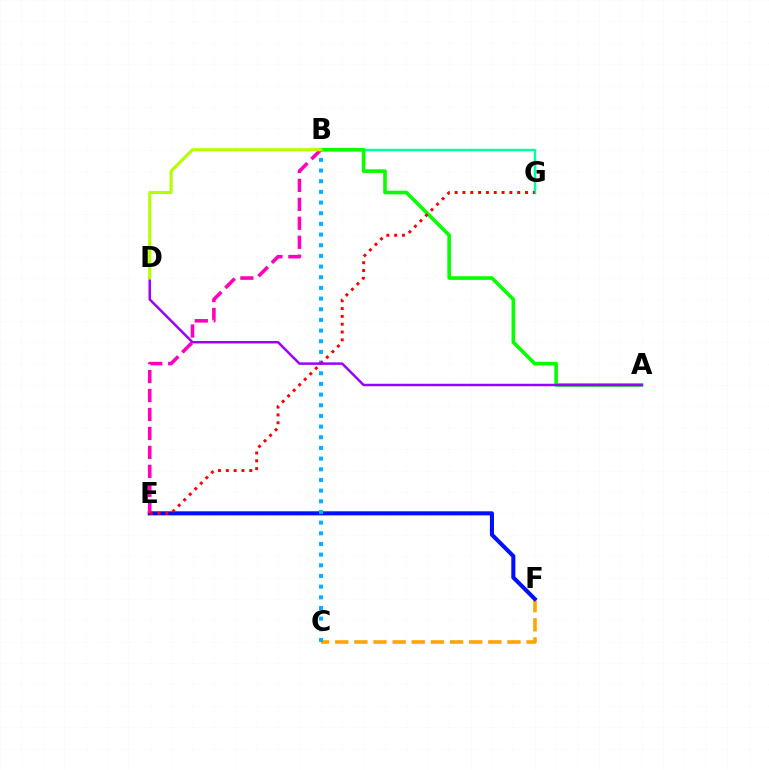{('B', 'G'): [{'color': '#00ff9d', 'line_style': 'solid', 'thickness': 1.78}], ('C', 'F'): [{'color': '#ffa500', 'line_style': 'dashed', 'thickness': 2.6}], ('E', 'F'): [{'color': '#0010ff', 'line_style': 'solid', 'thickness': 2.93}], ('B', 'C'): [{'color': '#00b5ff', 'line_style': 'dotted', 'thickness': 2.9}], ('B', 'E'): [{'color': '#ff00bd', 'line_style': 'dashed', 'thickness': 2.58}], ('A', 'B'): [{'color': '#08ff00', 'line_style': 'solid', 'thickness': 2.61}], ('E', 'G'): [{'color': '#ff0000', 'line_style': 'dotted', 'thickness': 2.12}], ('A', 'D'): [{'color': '#9b00ff', 'line_style': 'solid', 'thickness': 1.78}], ('B', 'D'): [{'color': '#b3ff00', 'line_style': 'solid', 'thickness': 2.21}]}